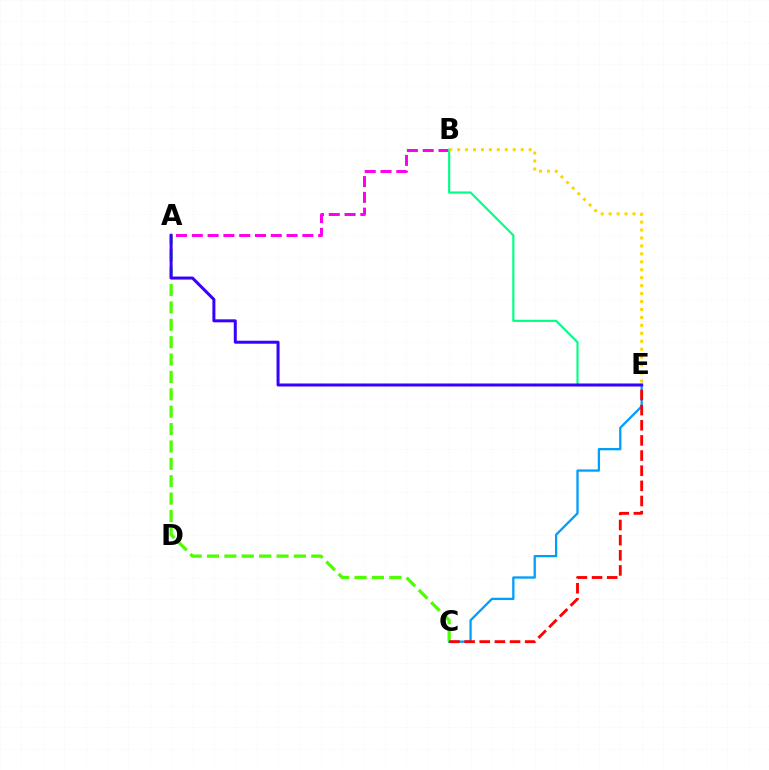{('A', 'B'): [{'color': '#ff00ed', 'line_style': 'dashed', 'thickness': 2.15}], ('C', 'E'): [{'color': '#009eff', 'line_style': 'solid', 'thickness': 1.65}, {'color': '#ff0000', 'line_style': 'dashed', 'thickness': 2.06}], ('B', 'E'): [{'color': '#00ff86', 'line_style': 'solid', 'thickness': 1.55}, {'color': '#ffd500', 'line_style': 'dotted', 'thickness': 2.16}], ('A', 'C'): [{'color': '#4fff00', 'line_style': 'dashed', 'thickness': 2.36}], ('A', 'E'): [{'color': '#3700ff', 'line_style': 'solid', 'thickness': 2.16}]}